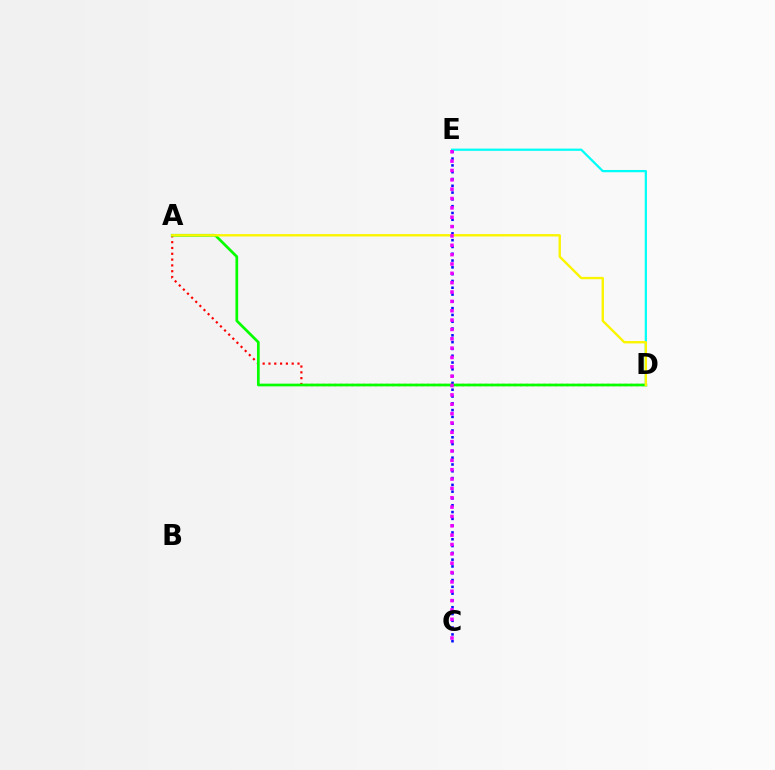{('A', 'D'): [{'color': '#ff0000', 'line_style': 'dotted', 'thickness': 1.58}, {'color': '#08ff00', 'line_style': 'solid', 'thickness': 1.96}, {'color': '#fcf500', 'line_style': 'solid', 'thickness': 1.72}], ('C', 'E'): [{'color': '#0010ff', 'line_style': 'dotted', 'thickness': 1.85}, {'color': '#ee00ff', 'line_style': 'dotted', 'thickness': 2.54}], ('D', 'E'): [{'color': '#00fff6', 'line_style': 'solid', 'thickness': 1.61}]}